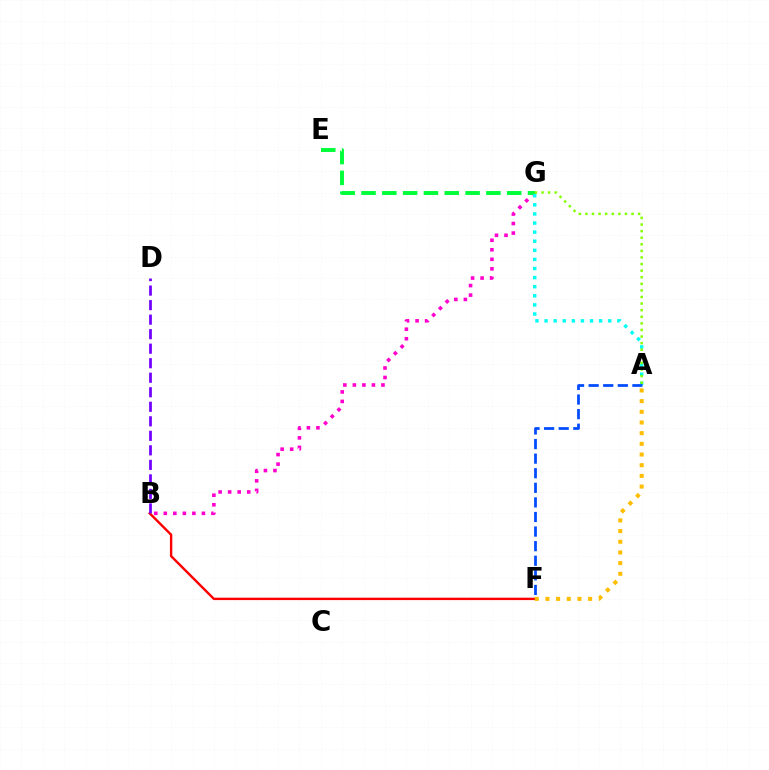{('B', 'F'): [{'color': '#ff0000', 'line_style': 'solid', 'thickness': 1.73}], ('B', 'G'): [{'color': '#ff00cf', 'line_style': 'dotted', 'thickness': 2.59}], ('B', 'D'): [{'color': '#7200ff', 'line_style': 'dashed', 'thickness': 1.97}], ('E', 'G'): [{'color': '#00ff39', 'line_style': 'dashed', 'thickness': 2.83}], ('A', 'G'): [{'color': '#00fff6', 'line_style': 'dotted', 'thickness': 2.47}, {'color': '#84ff00', 'line_style': 'dotted', 'thickness': 1.79}], ('A', 'F'): [{'color': '#ffbd00', 'line_style': 'dotted', 'thickness': 2.9}, {'color': '#004bff', 'line_style': 'dashed', 'thickness': 1.98}]}